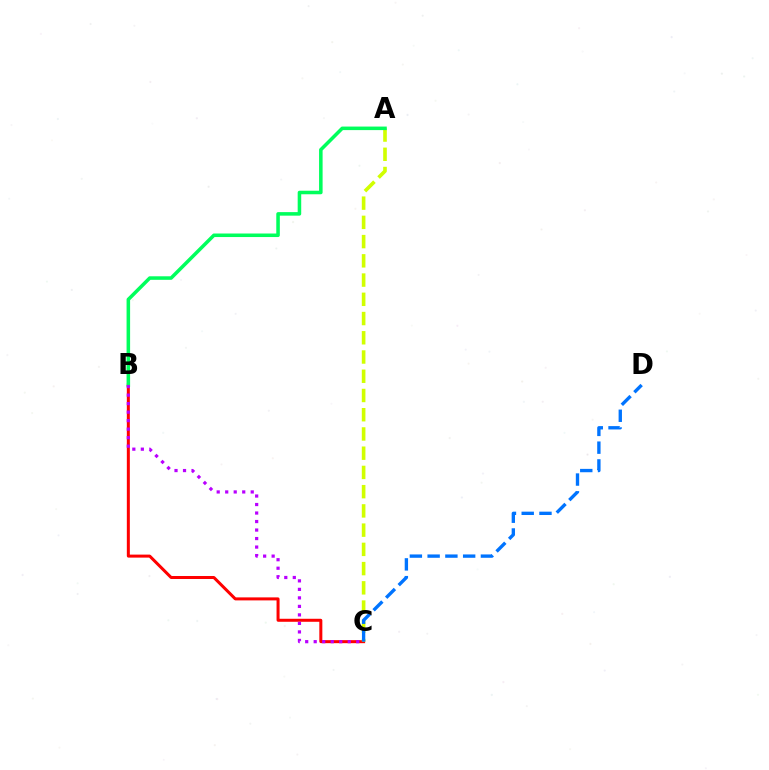{('B', 'C'): [{'color': '#ff0000', 'line_style': 'solid', 'thickness': 2.17}, {'color': '#b900ff', 'line_style': 'dotted', 'thickness': 2.31}], ('A', 'C'): [{'color': '#d1ff00', 'line_style': 'dashed', 'thickness': 2.61}], ('C', 'D'): [{'color': '#0074ff', 'line_style': 'dashed', 'thickness': 2.41}], ('A', 'B'): [{'color': '#00ff5c', 'line_style': 'solid', 'thickness': 2.55}]}